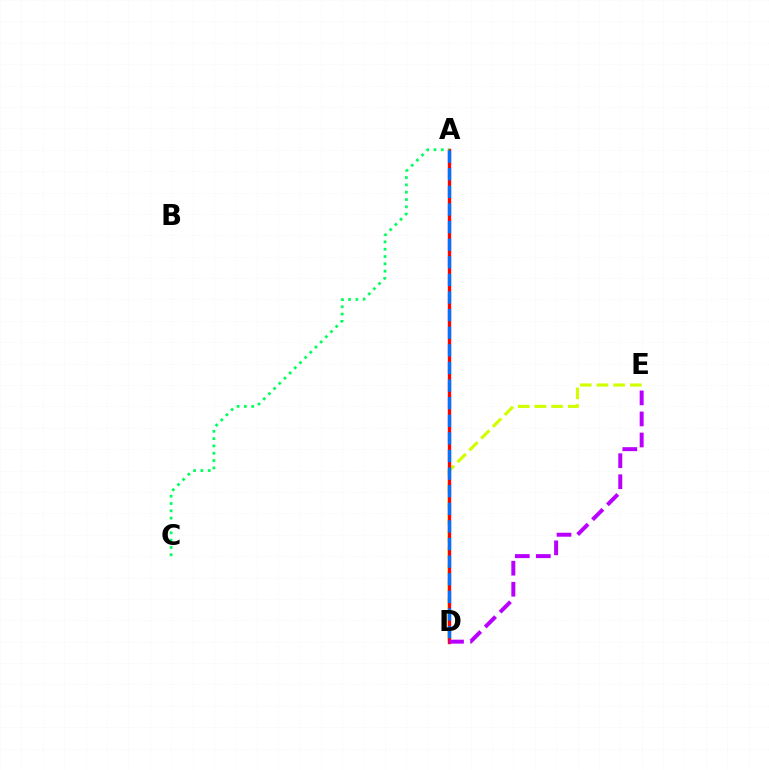{('D', 'E'): [{'color': '#d1ff00', 'line_style': 'dashed', 'thickness': 2.27}, {'color': '#b900ff', 'line_style': 'dashed', 'thickness': 2.86}], ('A', 'D'): [{'color': '#ff0000', 'line_style': 'solid', 'thickness': 2.42}, {'color': '#0074ff', 'line_style': 'dashed', 'thickness': 2.39}], ('A', 'C'): [{'color': '#00ff5c', 'line_style': 'dotted', 'thickness': 1.99}]}